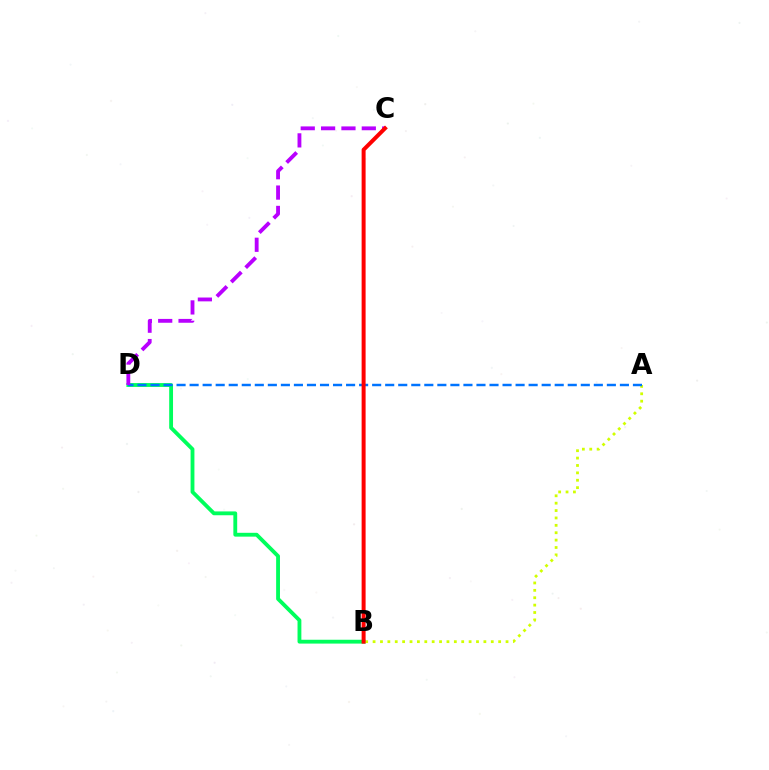{('B', 'D'): [{'color': '#00ff5c', 'line_style': 'solid', 'thickness': 2.76}], ('A', 'B'): [{'color': '#d1ff00', 'line_style': 'dotted', 'thickness': 2.01}], ('A', 'D'): [{'color': '#0074ff', 'line_style': 'dashed', 'thickness': 1.77}], ('C', 'D'): [{'color': '#b900ff', 'line_style': 'dashed', 'thickness': 2.76}], ('B', 'C'): [{'color': '#ff0000', 'line_style': 'solid', 'thickness': 2.87}]}